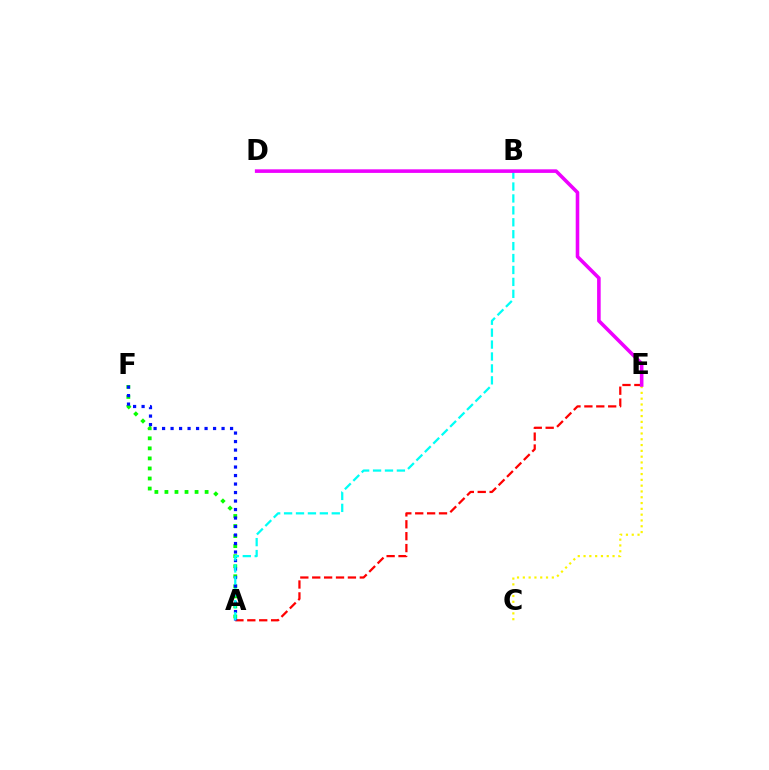{('C', 'E'): [{'color': '#fcf500', 'line_style': 'dotted', 'thickness': 1.58}], ('A', 'E'): [{'color': '#ff0000', 'line_style': 'dashed', 'thickness': 1.62}], ('A', 'F'): [{'color': '#08ff00', 'line_style': 'dotted', 'thickness': 2.73}, {'color': '#0010ff', 'line_style': 'dotted', 'thickness': 2.31}], ('A', 'B'): [{'color': '#00fff6', 'line_style': 'dashed', 'thickness': 1.62}], ('D', 'E'): [{'color': '#ee00ff', 'line_style': 'solid', 'thickness': 2.58}]}